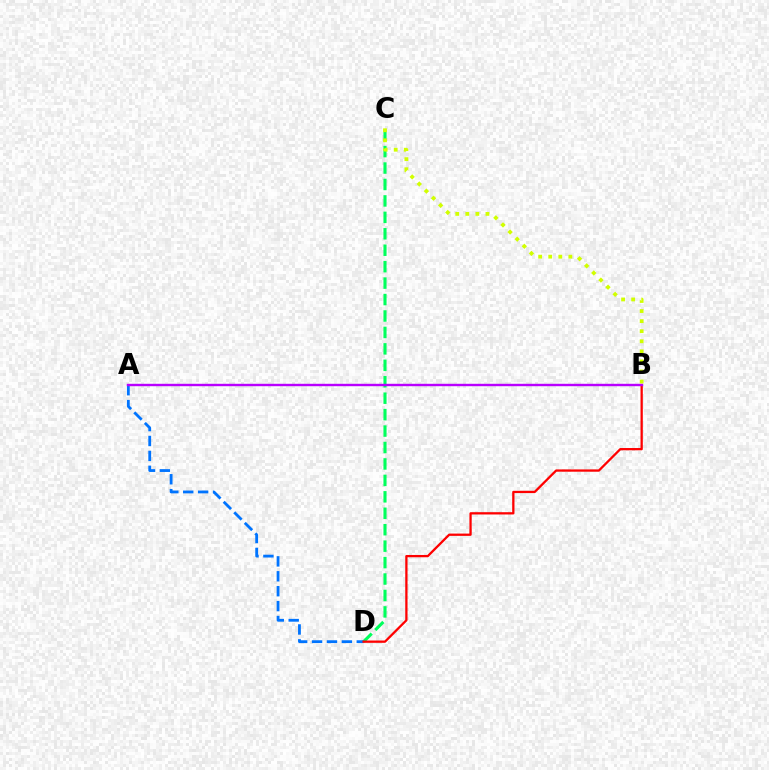{('C', 'D'): [{'color': '#00ff5c', 'line_style': 'dashed', 'thickness': 2.23}], ('A', 'D'): [{'color': '#0074ff', 'line_style': 'dashed', 'thickness': 2.03}], ('B', 'D'): [{'color': '#ff0000', 'line_style': 'solid', 'thickness': 1.65}], ('A', 'B'): [{'color': '#b900ff', 'line_style': 'solid', 'thickness': 1.73}], ('B', 'C'): [{'color': '#d1ff00', 'line_style': 'dotted', 'thickness': 2.73}]}